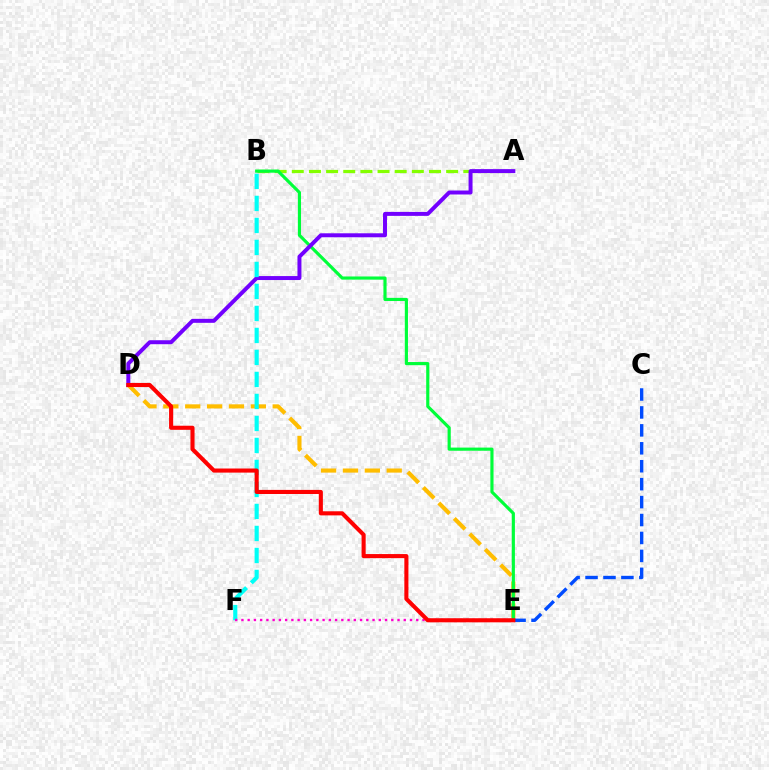{('D', 'E'): [{'color': '#ffbd00', 'line_style': 'dashed', 'thickness': 2.97}, {'color': '#ff0000', 'line_style': 'solid', 'thickness': 2.95}], ('C', 'E'): [{'color': '#004bff', 'line_style': 'dashed', 'thickness': 2.44}], ('A', 'B'): [{'color': '#84ff00', 'line_style': 'dashed', 'thickness': 2.33}], ('B', 'E'): [{'color': '#00ff39', 'line_style': 'solid', 'thickness': 2.27}], ('A', 'D'): [{'color': '#7200ff', 'line_style': 'solid', 'thickness': 2.86}], ('B', 'F'): [{'color': '#00fff6', 'line_style': 'dashed', 'thickness': 2.99}], ('E', 'F'): [{'color': '#ff00cf', 'line_style': 'dotted', 'thickness': 1.7}]}